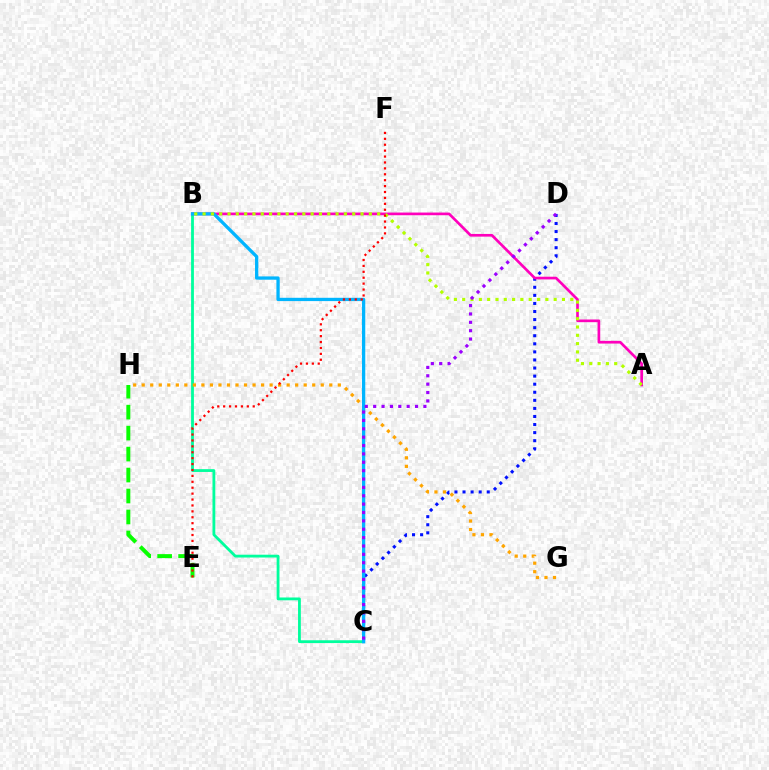{('C', 'D'): [{'color': '#0010ff', 'line_style': 'dotted', 'thickness': 2.19}, {'color': '#9b00ff', 'line_style': 'dotted', 'thickness': 2.27}], ('E', 'H'): [{'color': '#08ff00', 'line_style': 'dashed', 'thickness': 2.85}], ('B', 'C'): [{'color': '#00ff9d', 'line_style': 'solid', 'thickness': 2.02}, {'color': '#00b5ff', 'line_style': 'solid', 'thickness': 2.37}], ('A', 'B'): [{'color': '#ff00bd', 'line_style': 'solid', 'thickness': 1.93}, {'color': '#b3ff00', 'line_style': 'dotted', 'thickness': 2.26}], ('G', 'H'): [{'color': '#ffa500', 'line_style': 'dotted', 'thickness': 2.32}], ('E', 'F'): [{'color': '#ff0000', 'line_style': 'dotted', 'thickness': 1.61}]}